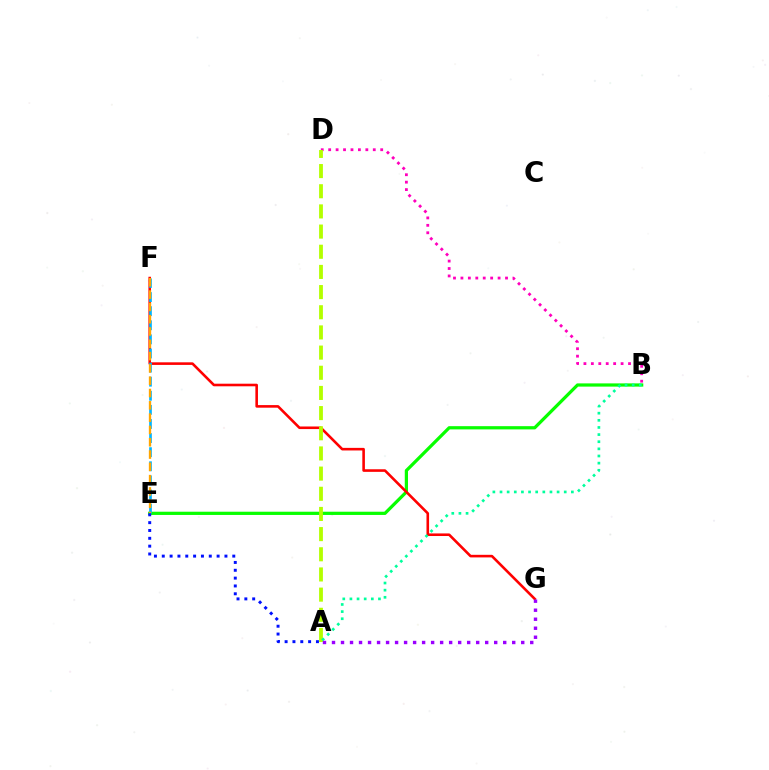{('B', 'E'): [{'color': '#08ff00', 'line_style': 'solid', 'thickness': 2.32}], ('F', 'G'): [{'color': '#ff0000', 'line_style': 'solid', 'thickness': 1.87}], ('B', 'D'): [{'color': '#ff00bd', 'line_style': 'dotted', 'thickness': 2.02}], ('E', 'F'): [{'color': '#00b5ff', 'line_style': 'dashed', 'thickness': 1.92}, {'color': '#ffa500', 'line_style': 'dashed', 'thickness': 1.67}], ('A', 'D'): [{'color': '#b3ff00', 'line_style': 'dashed', 'thickness': 2.74}], ('A', 'B'): [{'color': '#00ff9d', 'line_style': 'dotted', 'thickness': 1.94}], ('A', 'G'): [{'color': '#9b00ff', 'line_style': 'dotted', 'thickness': 2.45}], ('A', 'E'): [{'color': '#0010ff', 'line_style': 'dotted', 'thickness': 2.13}]}